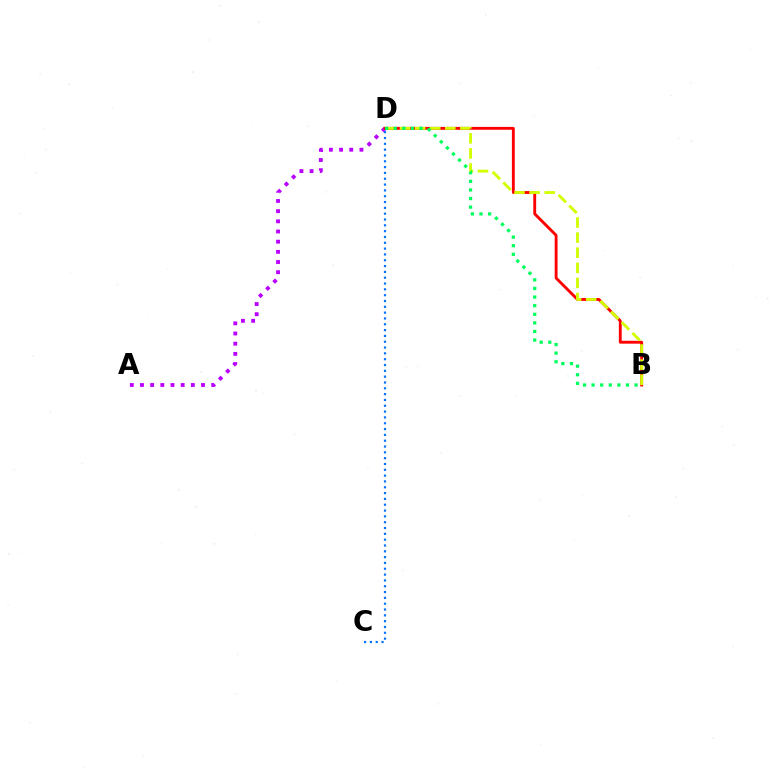{('A', 'D'): [{'color': '#b900ff', 'line_style': 'dotted', 'thickness': 2.76}], ('B', 'D'): [{'color': '#ff0000', 'line_style': 'solid', 'thickness': 2.07}, {'color': '#d1ff00', 'line_style': 'dashed', 'thickness': 2.05}, {'color': '#00ff5c', 'line_style': 'dotted', 'thickness': 2.34}], ('C', 'D'): [{'color': '#0074ff', 'line_style': 'dotted', 'thickness': 1.58}]}